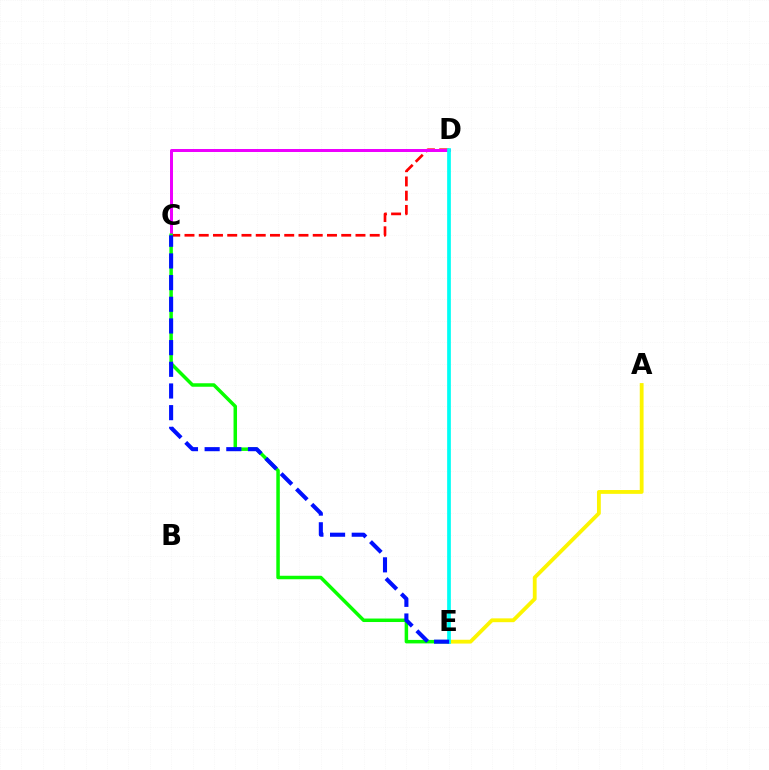{('C', 'D'): [{'color': '#ff0000', 'line_style': 'dashed', 'thickness': 1.94}, {'color': '#ee00ff', 'line_style': 'solid', 'thickness': 2.16}], ('C', 'E'): [{'color': '#08ff00', 'line_style': 'solid', 'thickness': 2.52}, {'color': '#0010ff', 'line_style': 'dashed', 'thickness': 2.94}], ('A', 'E'): [{'color': '#fcf500', 'line_style': 'solid', 'thickness': 2.75}], ('D', 'E'): [{'color': '#00fff6', 'line_style': 'solid', 'thickness': 2.68}]}